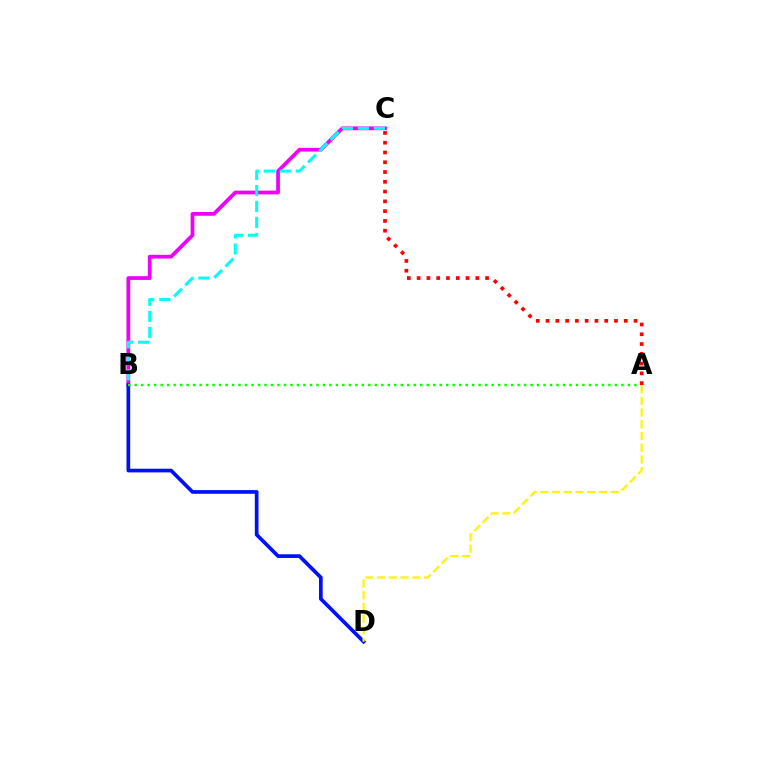{('B', 'C'): [{'color': '#ee00ff', 'line_style': 'solid', 'thickness': 2.7}, {'color': '#00fff6', 'line_style': 'dashed', 'thickness': 2.17}], ('B', 'D'): [{'color': '#0010ff', 'line_style': 'solid', 'thickness': 2.66}], ('A', 'B'): [{'color': '#08ff00', 'line_style': 'dotted', 'thickness': 1.76}], ('A', 'C'): [{'color': '#ff0000', 'line_style': 'dotted', 'thickness': 2.66}], ('A', 'D'): [{'color': '#fcf500', 'line_style': 'dashed', 'thickness': 1.59}]}